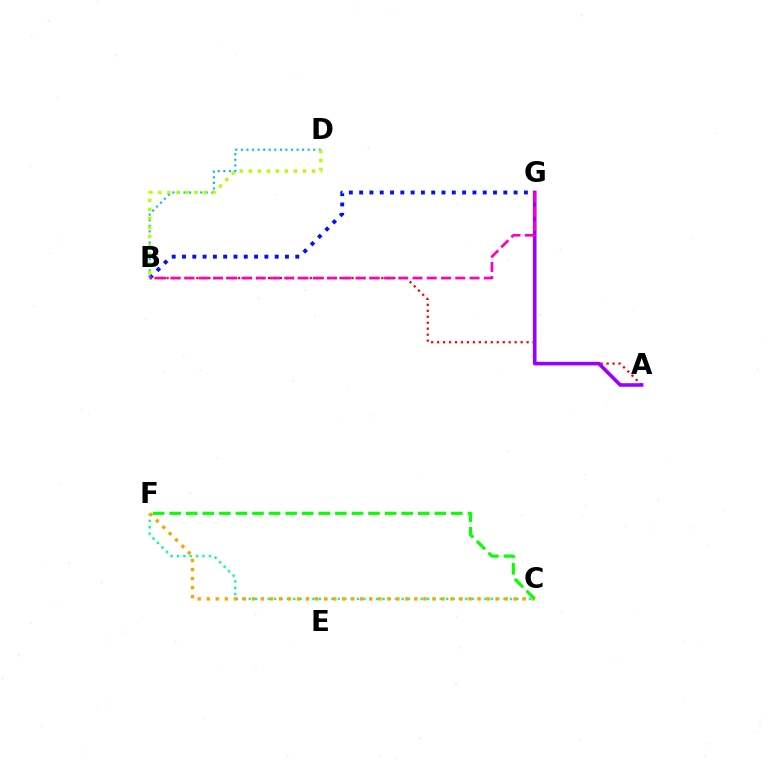{('C', 'F'): [{'color': '#00ff9d', 'line_style': 'dotted', 'thickness': 1.73}, {'color': '#ffa500', 'line_style': 'dotted', 'thickness': 2.45}, {'color': '#08ff00', 'line_style': 'dashed', 'thickness': 2.25}], ('B', 'G'): [{'color': '#0010ff', 'line_style': 'dotted', 'thickness': 2.8}, {'color': '#ff00bd', 'line_style': 'dashed', 'thickness': 1.94}], ('B', 'D'): [{'color': '#00b5ff', 'line_style': 'dotted', 'thickness': 1.51}, {'color': '#b3ff00', 'line_style': 'dotted', 'thickness': 2.45}], ('A', 'B'): [{'color': '#ff0000', 'line_style': 'dotted', 'thickness': 1.62}], ('A', 'G'): [{'color': '#9b00ff', 'line_style': 'solid', 'thickness': 2.59}]}